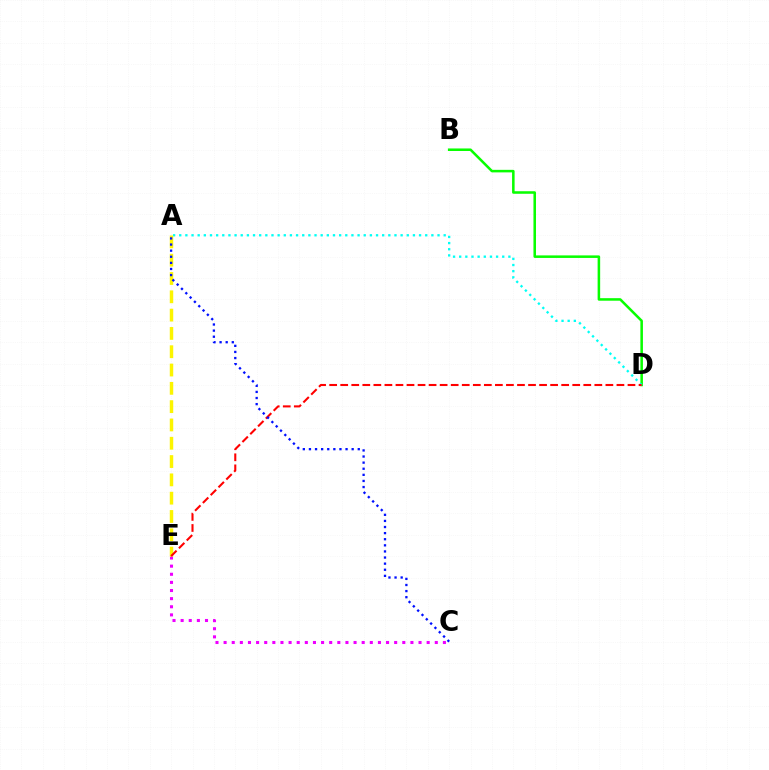{('B', 'D'): [{'color': '#08ff00', 'line_style': 'solid', 'thickness': 1.83}], ('C', 'E'): [{'color': '#ee00ff', 'line_style': 'dotted', 'thickness': 2.21}], ('A', 'D'): [{'color': '#00fff6', 'line_style': 'dotted', 'thickness': 1.67}], ('A', 'E'): [{'color': '#fcf500', 'line_style': 'dashed', 'thickness': 2.49}], ('D', 'E'): [{'color': '#ff0000', 'line_style': 'dashed', 'thickness': 1.5}], ('A', 'C'): [{'color': '#0010ff', 'line_style': 'dotted', 'thickness': 1.66}]}